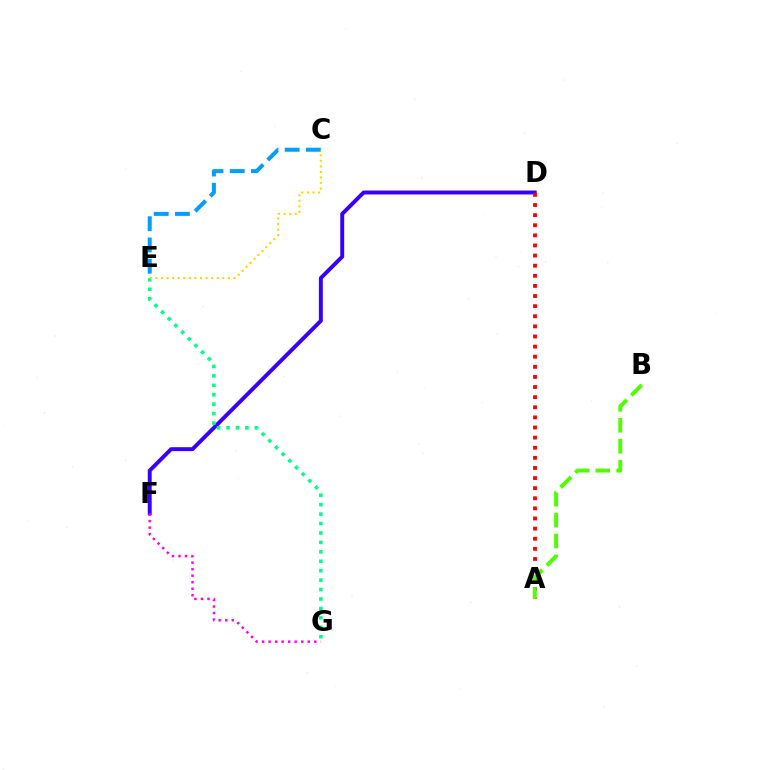{('D', 'F'): [{'color': '#3700ff', 'line_style': 'solid', 'thickness': 2.83}], ('A', 'D'): [{'color': '#ff0000', 'line_style': 'dotted', 'thickness': 2.75}], ('A', 'B'): [{'color': '#4fff00', 'line_style': 'dashed', 'thickness': 2.84}], ('E', 'G'): [{'color': '#00ff86', 'line_style': 'dotted', 'thickness': 2.56}], ('C', 'E'): [{'color': '#009eff', 'line_style': 'dashed', 'thickness': 2.89}, {'color': '#ffd500', 'line_style': 'dotted', 'thickness': 1.52}], ('F', 'G'): [{'color': '#ff00ed', 'line_style': 'dotted', 'thickness': 1.77}]}